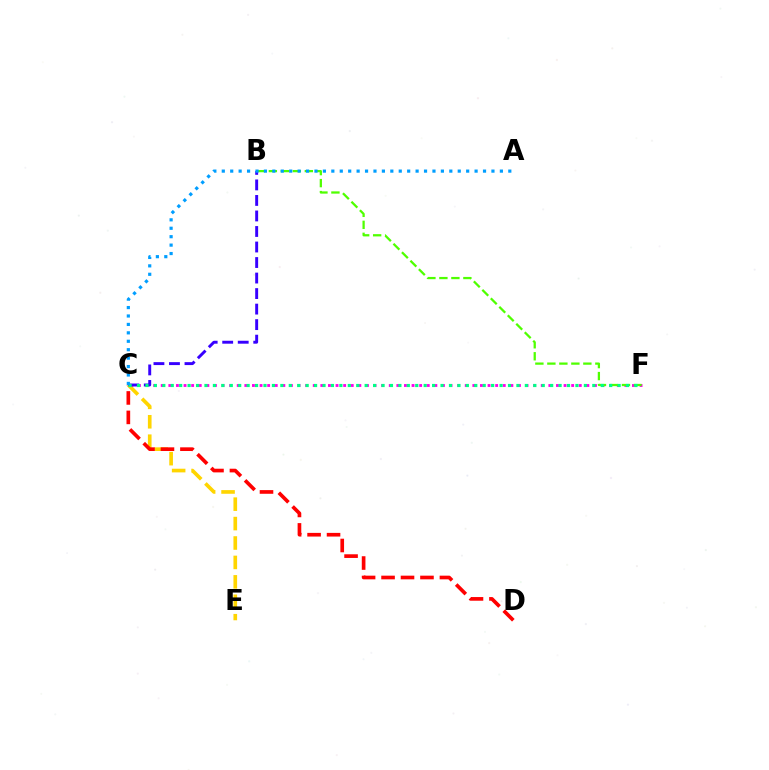{('C', 'F'): [{'color': '#ff00ed', 'line_style': 'dotted', 'thickness': 2.07}, {'color': '#00ff86', 'line_style': 'dotted', 'thickness': 2.29}], ('C', 'E'): [{'color': '#ffd500', 'line_style': 'dashed', 'thickness': 2.64}], ('B', 'F'): [{'color': '#4fff00', 'line_style': 'dashed', 'thickness': 1.63}], ('C', 'D'): [{'color': '#ff0000', 'line_style': 'dashed', 'thickness': 2.64}], ('B', 'C'): [{'color': '#3700ff', 'line_style': 'dashed', 'thickness': 2.11}], ('A', 'C'): [{'color': '#009eff', 'line_style': 'dotted', 'thickness': 2.29}]}